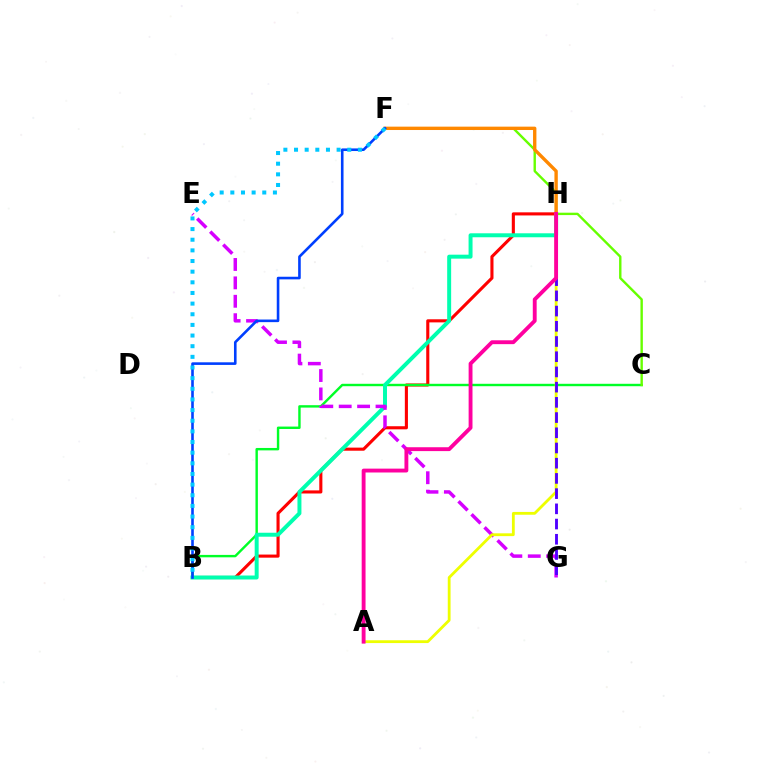{('B', 'H'): [{'color': '#ff0000', 'line_style': 'solid', 'thickness': 2.23}, {'color': '#00ffaf', 'line_style': 'solid', 'thickness': 2.86}], ('B', 'C'): [{'color': '#00ff27', 'line_style': 'solid', 'thickness': 1.74}], ('C', 'F'): [{'color': '#66ff00', 'line_style': 'solid', 'thickness': 1.72}], ('E', 'G'): [{'color': '#d600ff', 'line_style': 'dashed', 'thickness': 2.5}], ('F', 'H'): [{'color': '#ff8800', 'line_style': 'solid', 'thickness': 2.42}], ('A', 'H'): [{'color': '#eeff00', 'line_style': 'solid', 'thickness': 2.02}, {'color': '#ff00a0', 'line_style': 'solid', 'thickness': 2.78}], ('B', 'F'): [{'color': '#003fff', 'line_style': 'solid', 'thickness': 1.88}, {'color': '#00c7ff', 'line_style': 'dotted', 'thickness': 2.89}], ('G', 'H'): [{'color': '#4f00ff', 'line_style': 'dashed', 'thickness': 2.07}]}